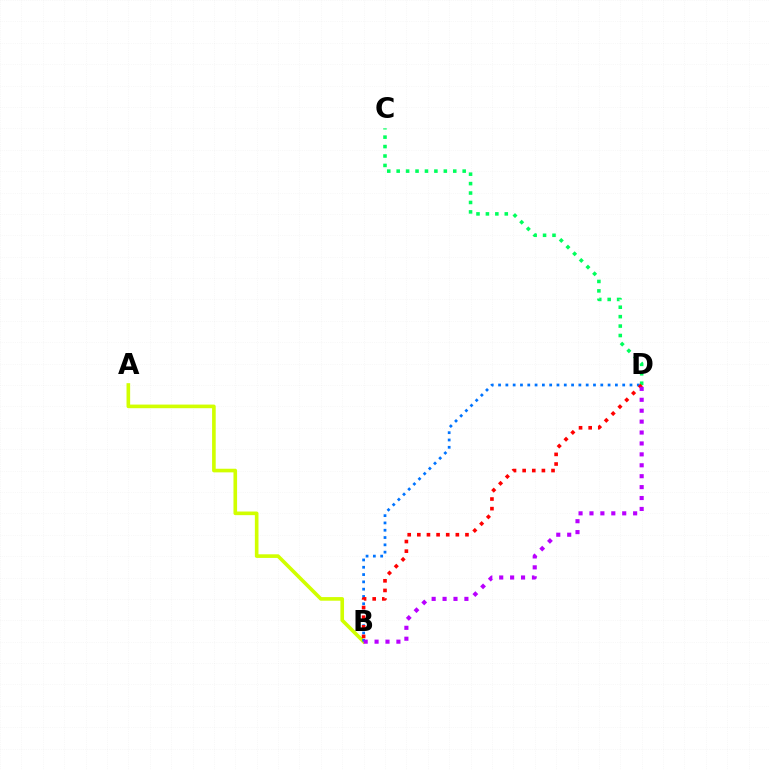{('C', 'D'): [{'color': '#00ff5c', 'line_style': 'dotted', 'thickness': 2.56}], ('A', 'B'): [{'color': '#d1ff00', 'line_style': 'solid', 'thickness': 2.61}], ('B', 'D'): [{'color': '#0074ff', 'line_style': 'dotted', 'thickness': 1.98}, {'color': '#ff0000', 'line_style': 'dotted', 'thickness': 2.62}, {'color': '#b900ff', 'line_style': 'dotted', 'thickness': 2.97}]}